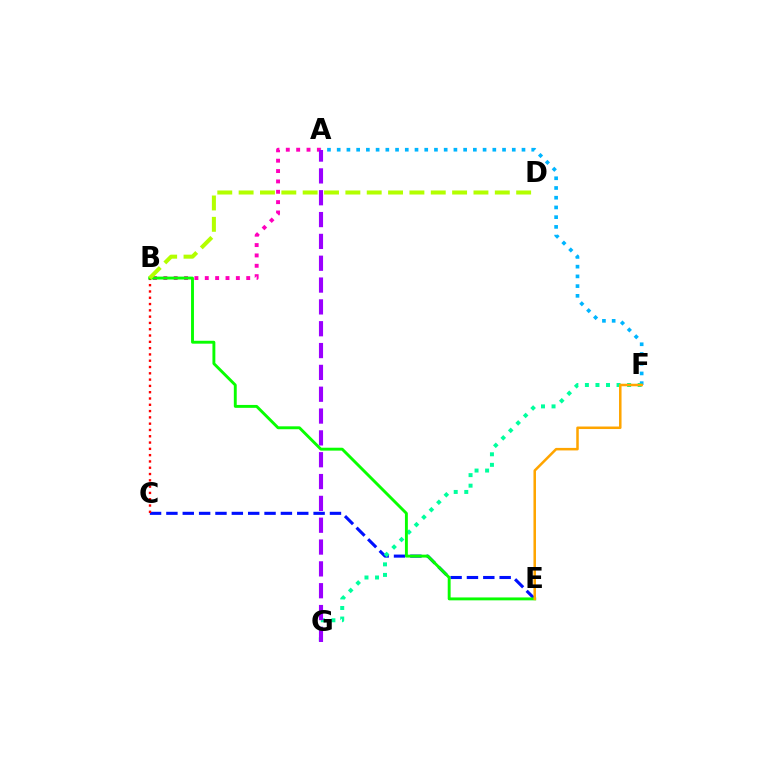{('C', 'E'): [{'color': '#0010ff', 'line_style': 'dashed', 'thickness': 2.22}], ('A', 'F'): [{'color': '#00b5ff', 'line_style': 'dotted', 'thickness': 2.64}], ('F', 'G'): [{'color': '#00ff9d', 'line_style': 'dotted', 'thickness': 2.87}], ('B', 'C'): [{'color': '#ff0000', 'line_style': 'dotted', 'thickness': 1.71}], ('A', 'B'): [{'color': '#ff00bd', 'line_style': 'dotted', 'thickness': 2.81}], ('B', 'E'): [{'color': '#08ff00', 'line_style': 'solid', 'thickness': 2.09}], ('E', 'F'): [{'color': '#ffa500', 'line_style': 'solid', 'thickness': 1.82}], ('B', 'D'): [{'color': '#b3ff00', 'line_style': 'dashed', 'thickness': 2.9}], ('A', 'G'): [{'color': '#9b00ff', 'line_style': 'dashed', 'thickness': 2.97}]}